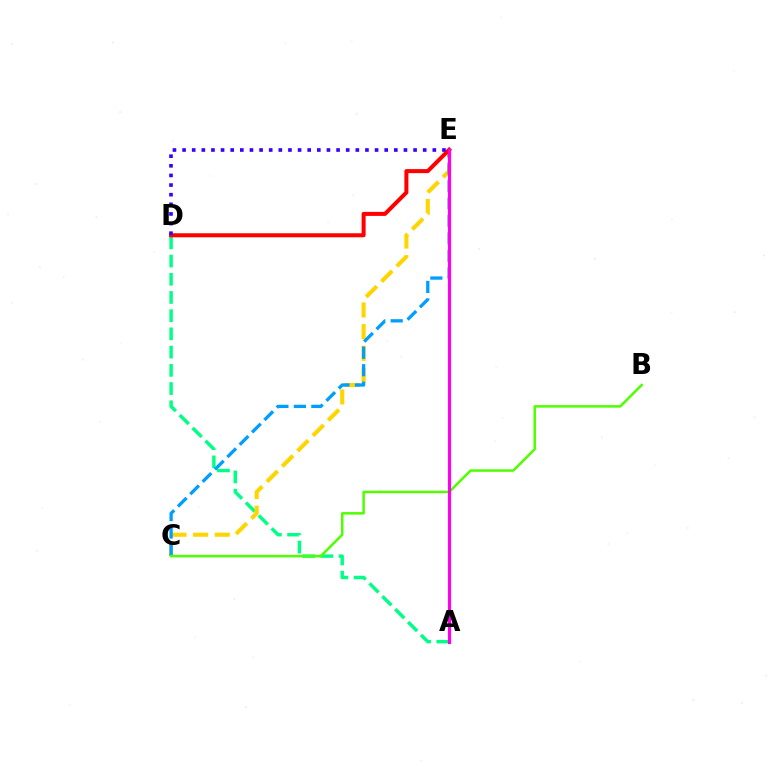{('A', 'D'): [{'color': '#00ff86', 'line_style': 'dashed', 'thickness': 2.47}], ('C', 'E'): [{'color': '#ffd500', 'line_style': 'dashed', 'thickness': 2.94}, {'color': '#009eff', 'line_style': 'dashed', 'thickness': 2.37}], ('D', 'E'): [{'color': '#ff0000', 'line_style': 'solid', 'thickness': 2.9}, {'color': '#3700ff', 'line_style': 'dotted', 'thickness': 2.62}], ('B', 'C'): [{'color': '#4fff00', 'line_style': 'solid', 'thickness': 1.8}], ('A', 'E'): [{'color': '#ff00ed', 'line_style': 'solid', 'thickness': 2.3}]}